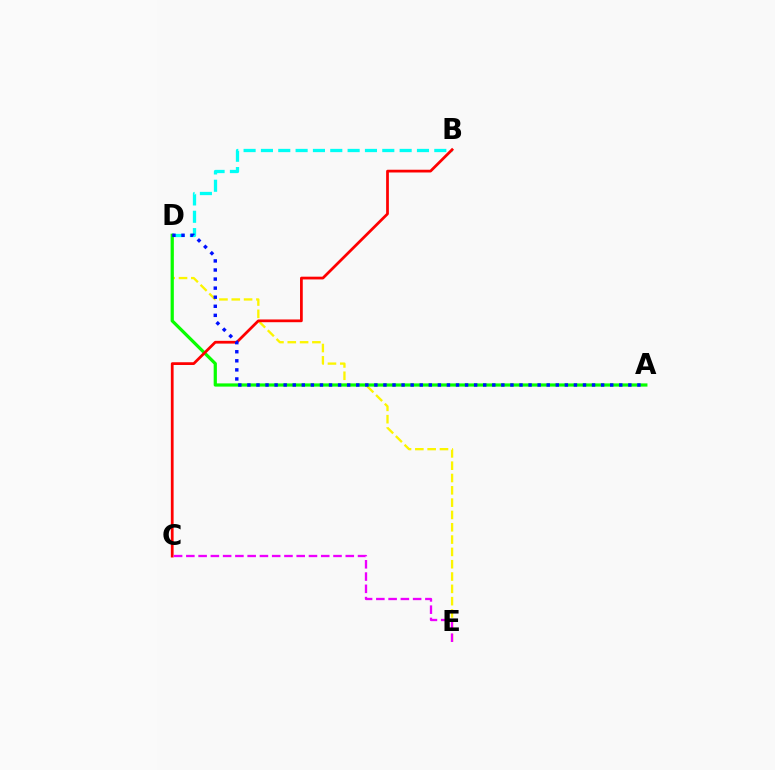{('D', 'E'): [{'color': '#fcf500', 'line_style': 'dashed', 'thickness': 1.67}], ('B', 'D'): [{'color': '#00fff6', 'line_style': 'dashed', 'thickness': 2.36}], ('A', 'D'): [{'color': '#08ff00', 'line_style': 'solid', 'thickness': 2.32}, {'color': '#0010ff', 'line_style': 'dotted', 'thickness': 2.46}], ('B', 'C'): [{'color': '#ff0000', 'line_style': 'solid', 'thickness': 1.98}], ('C', 'E'): [{'color': '#ee00ff', 'line_style': 'dashed', 'thickness': 1.67}]}